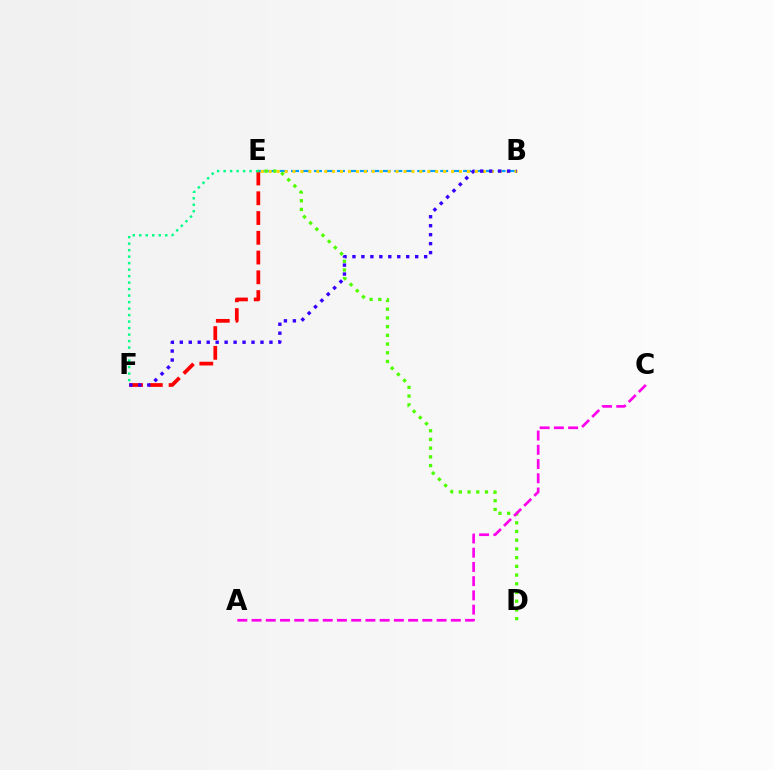{('E', 'F'): [{'color': '#ff0000', 'line_style': 'dashed', 'thickness': 2.68}, {'color': '#00ff86', 'line_style': 'dotted', 'thickness': 1.76}], ('B', 'E'): [{'color': '#009eff', 'line_style': 'dashed', 'thickness': 1.56}, {'color': '#ffd500', 'line_style': 'dotted', 'thickness': 2.15}], ('D', 'E'): [{'color': '#4fff00', 'line_style': 'dotted', 'thickness': 2.37}], ('B', 'F'): [{'color': '#3700ff', 'line_style': 'dotted', 'thickness': 2.44}], ('A', 'C'): [{'color': '#ff00ed', 'line_style': 'dashed', 'thickness': 1.93}]}